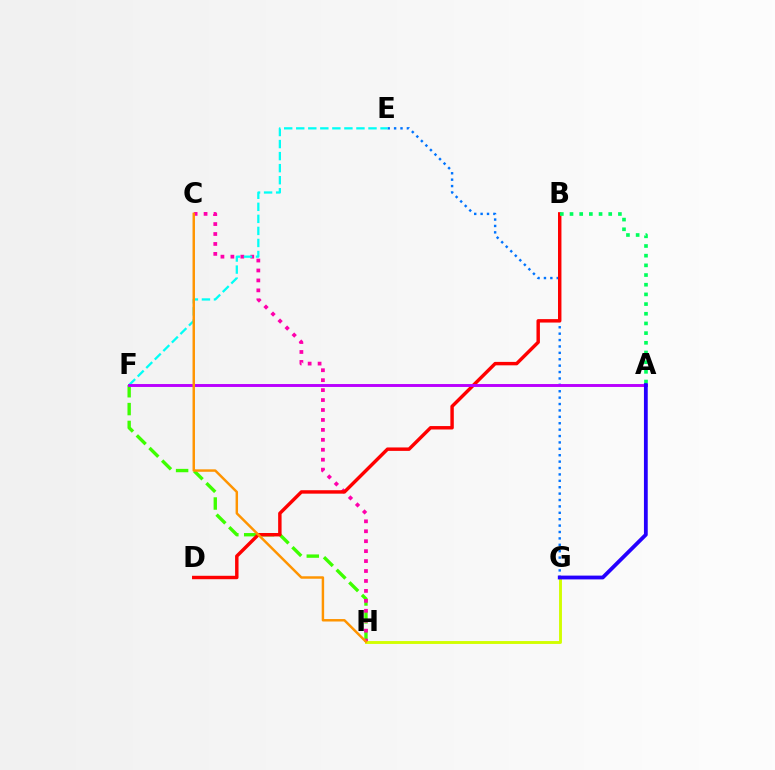{('F', 'H'): [{'color': '#3dff00', 'line_style': 'dashed', 'thickness': 2.43}], ('C', 'H'): [{'color': '#ff00ac', 'line_style': 'dotted', 'thickness': 2.7}, {'color': '#ff9400', 'line_style': 'solid', 'thickness': 1.77}], ('E', 'G'): [{'color': '#0074ff', 'line_style': 'dotted', 'thickness': 1.74}], ('E', 'F'): [{'color': '#00fff6', 'line_style': 'dashed', 'thickness': 1.64}], ('B', 'D'): [{'color': '#ff0000', 'line_style': 'solid', 'thickness': 2.47}], ('A', 'B'): [{'color': '#00ff5c', 'line_style': 'dotted', 'thickness': 2.63}], ('G', 'H'): [{'color': '#d1ff00', 'line_style': 'solid', 'thickness': 2.08}], ('A', 'F'): [{'color': '#b900ff', 'line_style': 'solid', 'thickness': 2.11}], ('A', 'G'): [{'color': '#2500ff', 'line_style': 'solid', 'thickness': 2.74}]}